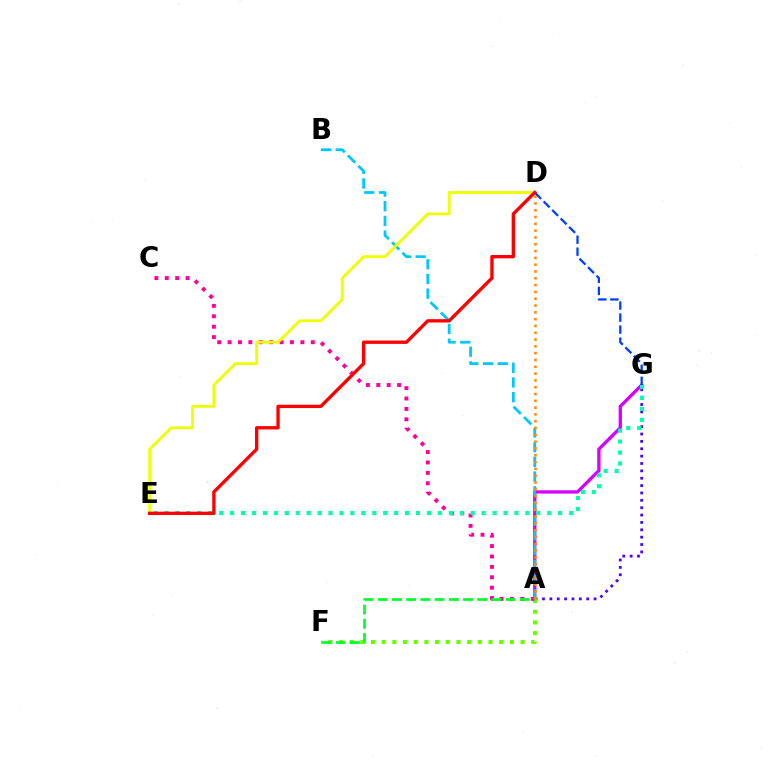{('A', 'G'): [{'color': '#4f00ff', 'line_style': 'dotted', 'thickness': 2.0}, {'color': '#d600ff', 'line_style': 'solid', 'thickness': 2.38}], ('A', 'F'): [{'color': '#66ff00', 'line_style': 'dotted', 'thickness': 2.9}, {'color': '#00ff27', 'line_style': 'dashed', 'thickness': 1.93}], ('A', 'C'): [{'color': '#ff00a0', 'line_style': 'dotted', 'thickness': 2.83}], ('E', 'G'): [{'color': '#00ffaf', 'line_style': 'dotted', 'thickness': 2.97}], ('A', 'B'): [{'color': '#00c7ff', 'line_style': 'dashed', 'thickness': 2.0}], ('A', 'D'): [{'color': '#ff8800', 'line_style': 'dotted', 'thickness': 1.85}], ('D', 'E'): [{'color': '#eeff00', 'line_style': 'solid', 'thickness': 2.05}, {'color': '#ff0000', 'line_style': 'solid', 'thickness': 2.4}], ('D', 'G'): [{'color': '#003fff', 'line_style': 'dashed', 'thickness': 1.63}]}